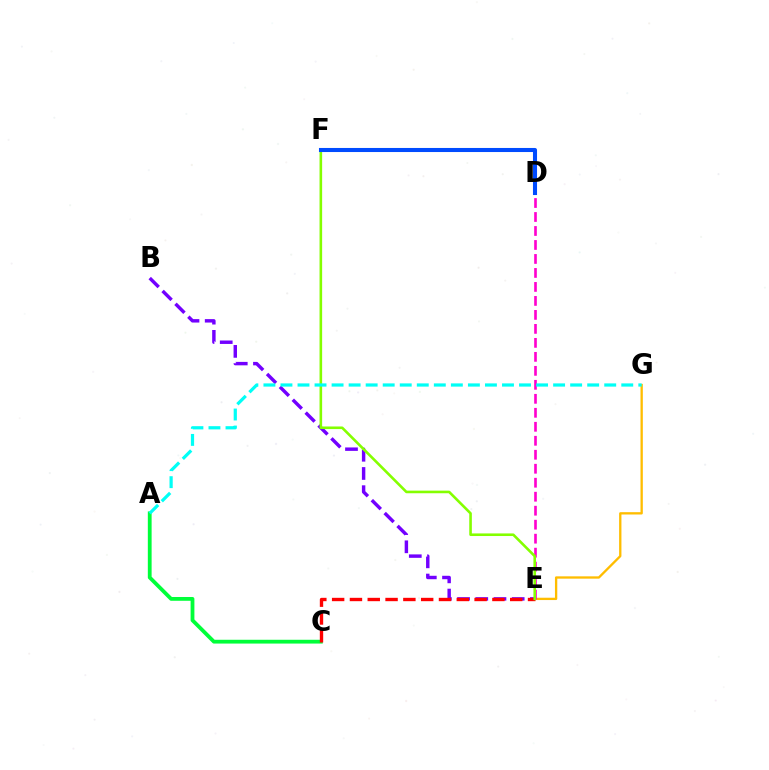{('B', 'E'): [{'color': '#7200ff', 'line_style': 'dashed', 'thickness': 2.47}], ('E', 'G'): [{'color': '#ffbd00', 'line_style': 'solid', 'thickness': 1.67}], ('D', 'E'): [{'color': '#ff00cf', 'line_style': 'dashed', 'thickness': 1.9}], ('A', 'C'): [{'color': '#00ff39', 'line_style': 'solid', 'thickness': 2.73}], ('C', 'E'): [{'color': '#ff0000', 'line_style': 'dashed', 'thickness': 2.42}], ('E', 'F'): [{'color': '#84ff00', 'line_style': 'solid', 'thickness': 1.87}], ('D', 'F'): [{'color': '#004bff', 'line_style': 'solid', 'thickness': 2.93}], ('A', 'G'): [{'color': '#00fff6', 'line_style': 'dashed', 'thickness': 2.31}]}